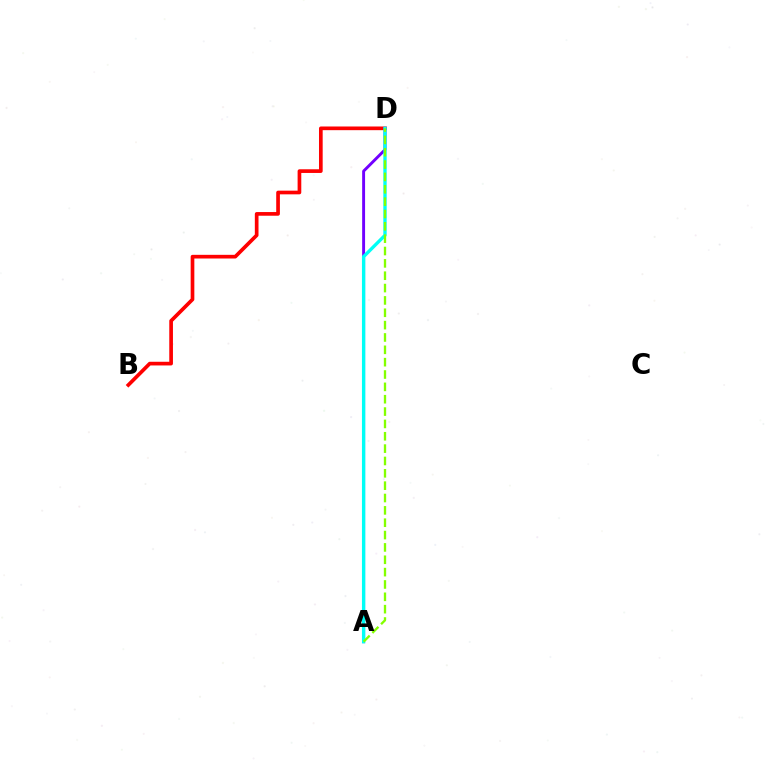{('B', 'D'): [{'color': '#ff0000', 'line_style': 'solid', 'thickness': 2.65}], ('A', 'D'): [{'color': '#7200ff', 'line_style': 'solid', 'thickness': 2.1}, {'color': '#00fff6', 'line_style': 'solid', 'thickness': 2.4}, {'color': '#84ff00', 'line_style': 'dashed', 'thickness': 1.68}]}